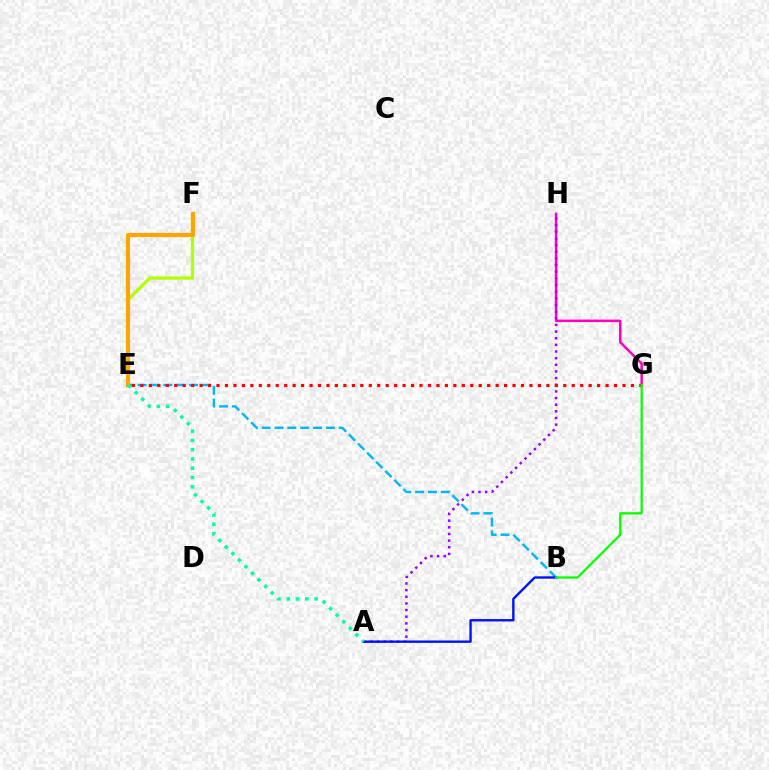{('B', 'E'): [{'color': '#00b5ff', 'line_style': 'dashed', 'thickness': 1.75}], ('G', 'H'): [{'color': '#ff00bd', 'line_style': 'solid', 'thickness': 1.82}], ('A', 'H'): [{'color': '#9b00ff', 'line_style': 'dotted', 'thickness': 1.81}], ('E', 'G'): [{'color': '#ff0000', 'line_style': 'dotted', 'thickness': 2.3}], ('A', 'B'): [{'color': '#0010ff', 'line_style': 'solid', 'thickness': 1.7}], ('E', 'F'): [{'color': '#b3ff00', 'line_style': 'solid', 'thickness': 2.35}, {'color': '#ffa500', 'line_style': 'solid', 'thickness': 3.0}], ('A', 'E'): [{'color': '#00ff9d', 'line_style': 'dotted', 'thickness': 2.52}], ('B', 'G'): [{'color': '#08ff00', 'line_style': 'solid', 'thickness': 1.63}]}